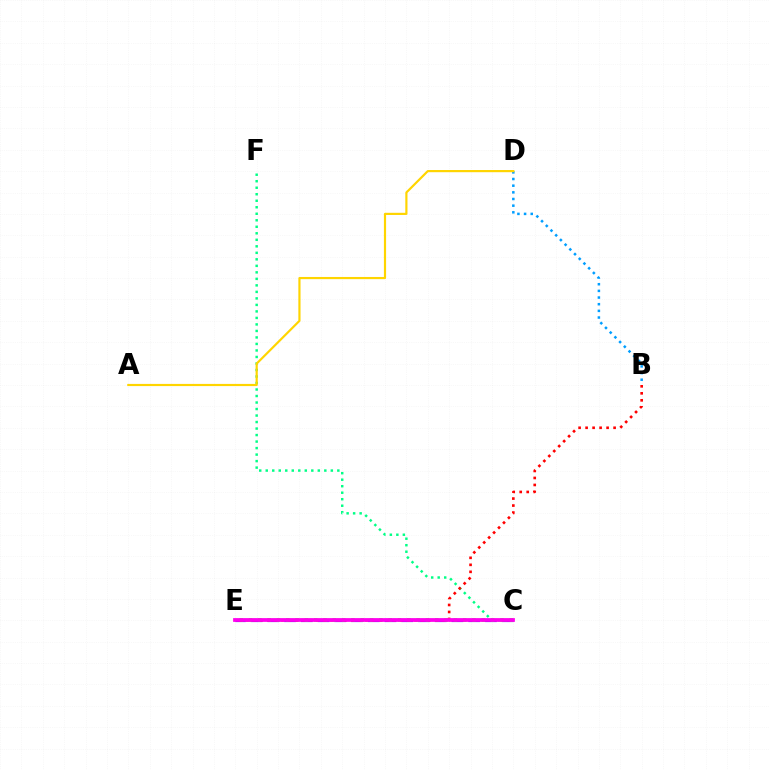{('B', 'D'): [{'color': '#009eff', 'line_style': 'dotted', 'thickness': 1.81}], ('C', 'E'): [{'color': '#3700ff', 'line_style': 'dashed', 'thickness': 2.27}, {'color': '#4fff00', 'line_style': 'dotted', 'thickness': 2.53}, {'color': '#ff00ed', 'line_style': 'solid', 'thickness': 2.71}], ('C', 'F'): [{'color': '#00ff86', 'line_style': 'dotted', 'thickness': 1.77}], ('A', 'D'): [{'color': '#ffd500', 'line_style': 'solid', 'thickness': 1.57}], ('B', 'E'): [{'color': '#ff0000', 'line_style': 'dotted', 'thickness': 1.9}]}